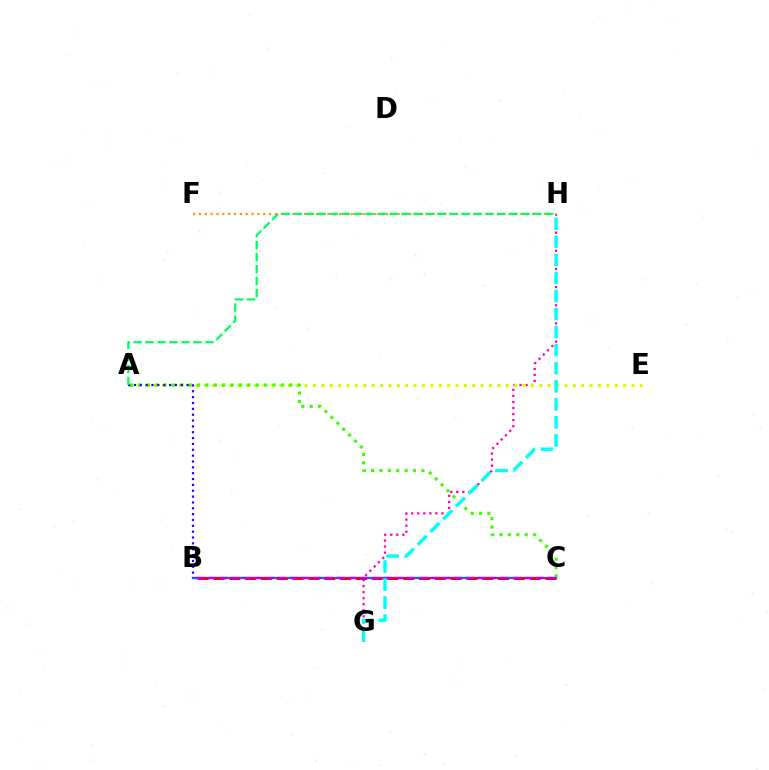{('G', 'H'): [{'color': '#ff00ac', 'line_style': 'dotted', 'thickness': 1.64}, {'color': '#00fff6', 'line_style': 'dashed', 'thickness': 2.45}], ('B', 'C'): [{'color': '#0074ff', 'line_style': 'solid', 'thickness': 1.68}, {'color': '#ff0000', 'line_style': 'dashed', 'thickness': 2.15}, {'color': '#b900ff', 'line_style': 'dashed', 'thickness': 1.59}], ('F', 'H'): [{'color': '#ff9400', 'line_style': 'dotted', 'thickness': 1.59}], ('A', 'E'): [{'color': '#d1ff00', 'line_style': 'dotted', 'thickness': 2.28}], ('A', 'C'): [{'color': '#3dff00', 'line_style': 'dotted', 'thickness': 2.28}], ('A', 'B'): [{'color': '#2500ff', 'line_style': 'dotted', 'thickness': 1.59}], ('A', 'H'): [{'color': '#00ff5c', 'line_style': 'dashed', 'thickness': 1.63}]}